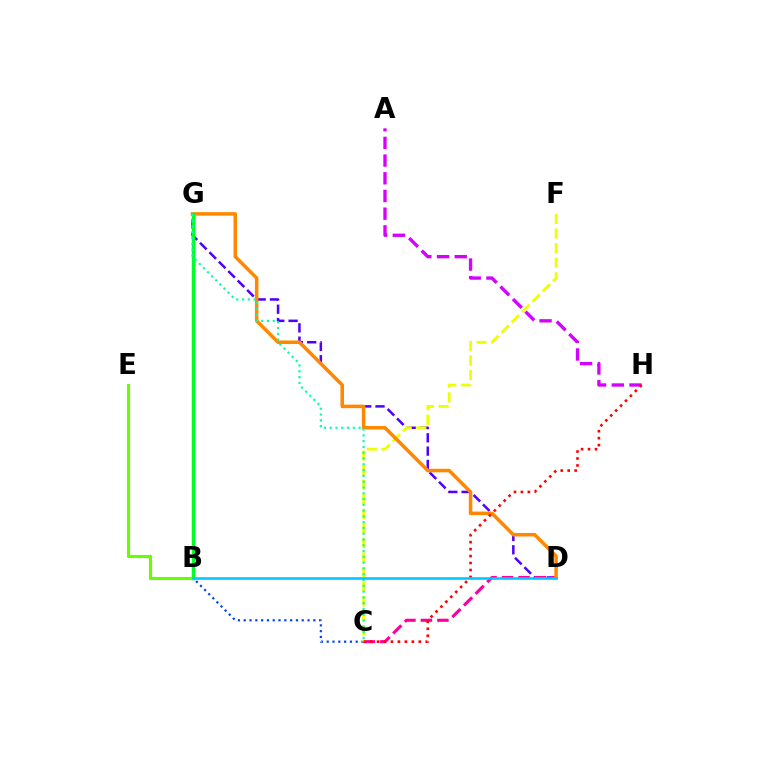{('B', 'C'): [{'color': '#003fff', 'line_style': 'dotted', 'thickness': 1.58}], ('A', 'H'): [{'color': '#d600ff', 'line_style': 'dashed', 'thickness': 2.4}], ('D', 'G'): [{'color': '#4f00ff', 'line_style': 'dashed', 'thickness': 1.81}, {'color': '#ff8800', 'line_style': 'solid', 'thickness': 2.54}], ('C', 'D'): [{'color': '#ff00a0', 'line_style': 'dashed', 'thickness': 2.24}], ('C', 'F'): [{'color': '#eeff00', 'line_style': 'dashed', 'thickness': 1.98}], ('B', 'G'): [{'color': '#00ff27', 'line_style': 'solid', 'thickness': 2.5}], ('C', 'G'): [{'color': '#00ffaf', 'line_style': 'dotted', 'thickness': 1.57}], ('B', 'E'): [{'color': '#66ff00', 'line_style': 'solid', 'thickness': 2.24}], ('C', 'H'): [{'color': '#ff0000', 'line_style': 'dotted', 'thickness': 1.89}], ('B', 'D'): [{'color': '#00c7ff', 'line_style': 'solid', 'thickness': 1.85}]}